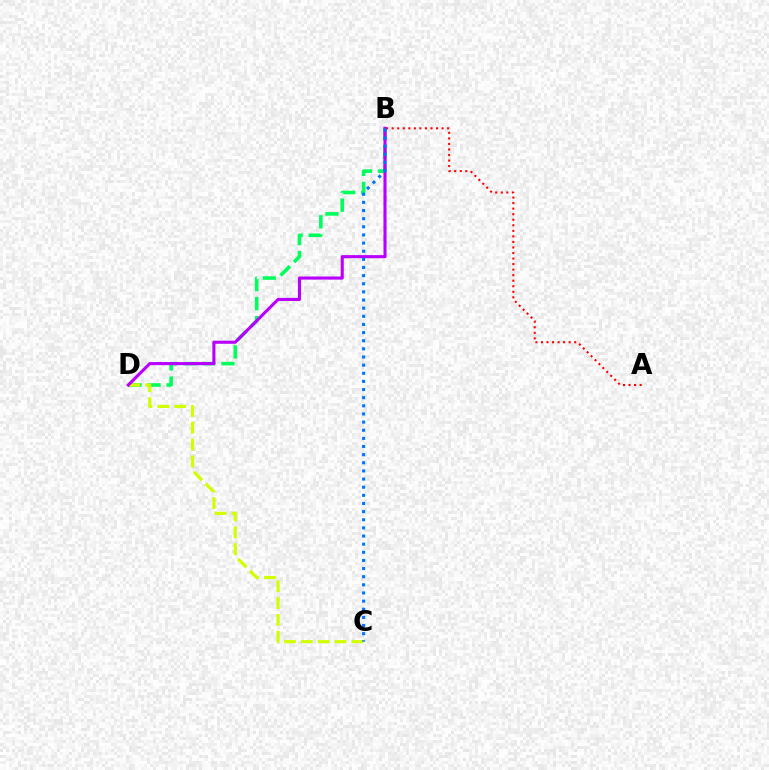{('B', 'D'): [{'color': '#00ff5c', 'line_style': 'dashed', 'thickness': 2.59}, {'color': '#b900ff', 'line_style': 'solid', 'thickness': 2.24}], ('C', 'D'): [{'color': '#d1ff00', 'line_style': 'dashed', 'thickness': 2.29}], ('A', 'B'): [{'color': '#ff0000', 'line_style': 'dotted', 'thickness': 1.51}], ('B', 'C'): [{'color': '#0074ff', 'line_style': 'dotted', 'thickness': 2.21}]}